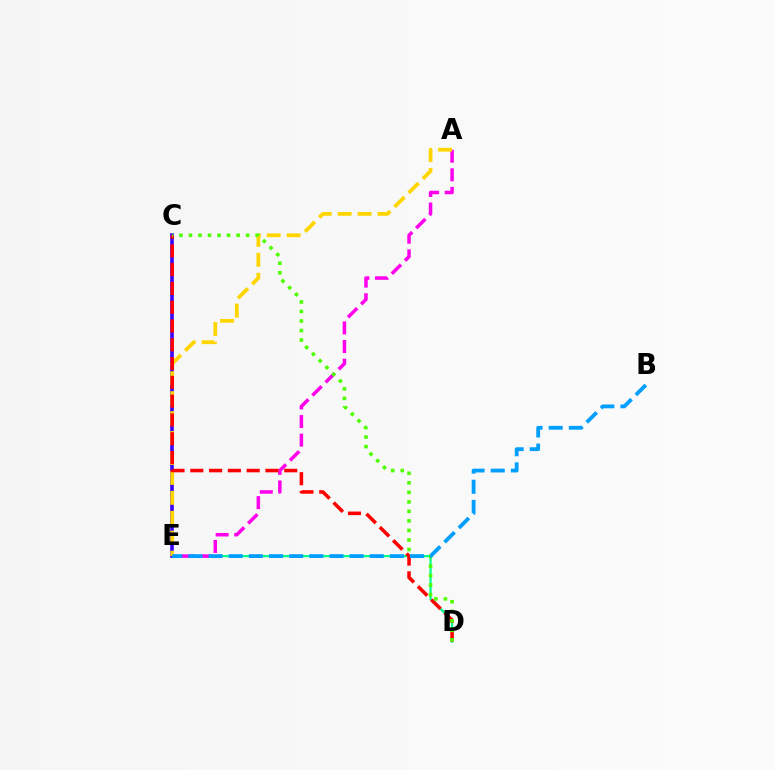{('D', 'E'): [{'color': '#00ff86', 'line_style': 'solid', 'thickness': 1.61}], ('A', 'E'): [{'color': '#ff00ed', 'line_style': 'dashed', 'thickness': 2.53}, {'color': '#ffd500', 'line_style': 'dashed', 'thickness': 2.71}], ('C', 'E'): [{'color': '#3700ff', 'line_style': 'solid', 'thickness': 2.58}], ('C', 'D'): [{'color': '#ff0000', 'line_style': 'dashed', 'thickness': 2.55}, {'color': '#4fff00', 'line_style': 'dotted', 'thickness': 2.59}], ('B', 'E'): [{'color': '#009eff', 'line_style': 'dashed', 'thickness': 2.74}]}